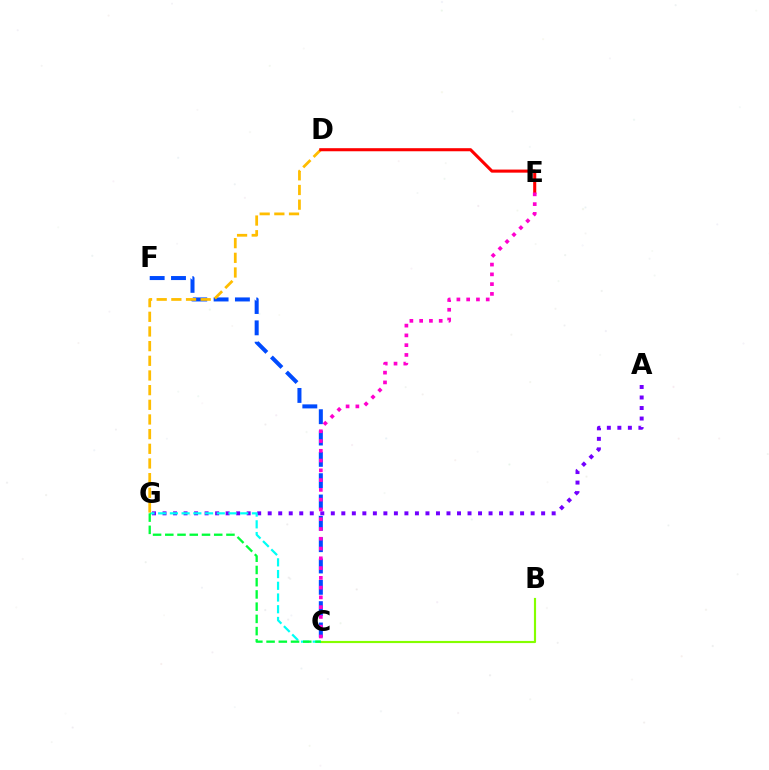{('A', 'G'): [{'color': '#7200ff', 'line_style': 'dotted', 'thickness': 2.86}], ('B', 'C'): [{'color': '#84ff00', 'line_style': 'solid', 'thickness': 1.55}], ('C', 'F'): [{'color': '#004bff', 'line_style': 'dashed', 'thickness': 2.9}], ('C', 'G'): [{'color': '#00fff6', 'line_style': 'dashed', 'thickness': 1.59}, {'color': '#00ff39', 'line_style': 'dashed', 'thickness': 1.66}], ('D', 'G'): [{'color': '#ffbd00', 'line_style': 'dashed', 'thickness': 1.99}], ('D', 'E'): [{'color': '#ff0000', 'line_style': 'solid', 'thickness': 2.22}], ('C', 'E'): [{'color': '#ff00cf', 'line_style': 'dotted', 'thickness': 2.66}]}